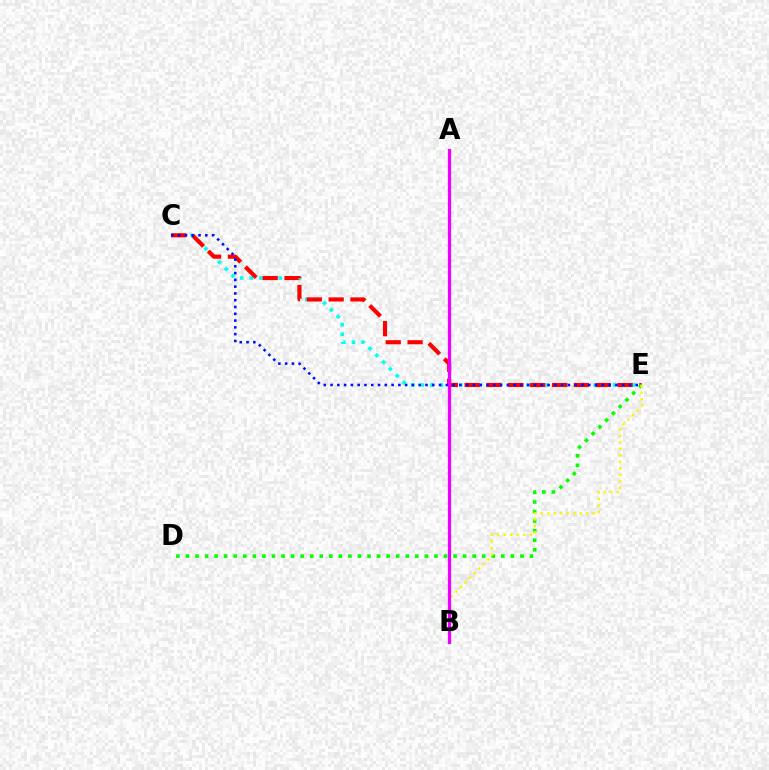{('C', 'E'): [{'color': '#00fff6', 'line_style': 'dotted', 'thickness': 2.61}, {'color': '#ff0000', 'line_style': 'dashed', 'thickness': 2.97}, {'color': '#0010ff', 'line_style': 'dotted', 'thickness': 1.84}], ('D', 'E'): [{'color': '#08ff00', 'line_style': 'dotted', 'thickness': 2.6}], ('B', 'E'): [{'color': '#fcf500', 'line_style': 'dotted', 'thickness': 1.77}], ('A', 'B'): [{'color': '#ee00ff', 'line_style': 'solid', 'thickness': 2.34}]}